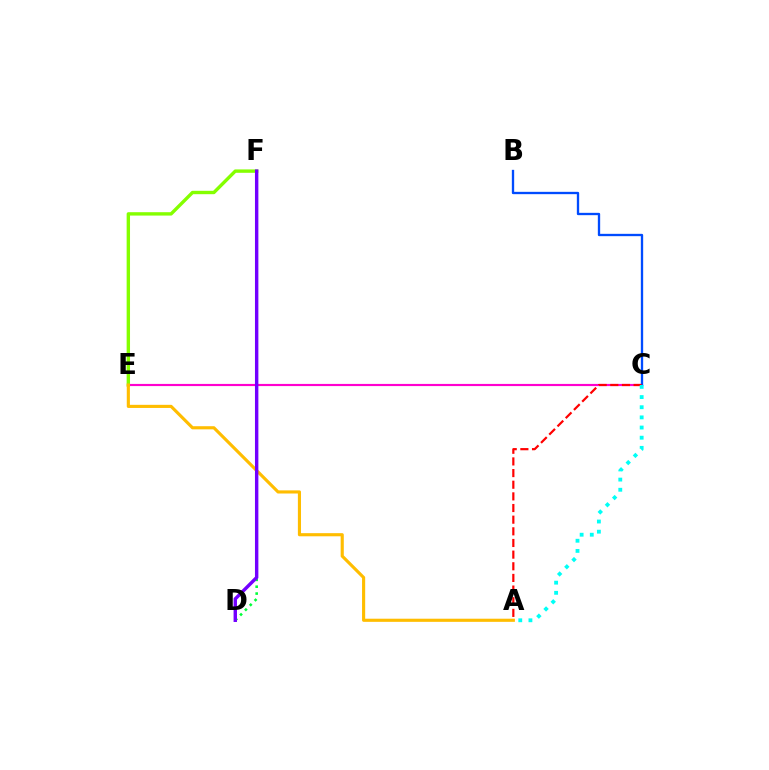{('C', 'E'): [{'color': '#ff00cf', 'line_style': 'solid', 'thickness': 1.56}], ('E', 'F'): [{'color': '#84ff00', 'line_style': 'solid', 'thickness': 2.43}], ('A', 'E'): [{'color': '#ffbd00', 'line_style': 'solid', 'thickness': 2.25}], ('B', 'C'): [{'color': '#004bff', 'line_style': 'solid', 'thickness': 1.67}], ('A', 'C'): [{'color': '#ff0000', 'line_style': 'dashed', 'thickness': 1.58}, {'color': '#00fff6', 'line_style': 'dotted', 'thickness': 2.76}], ('D', 'F'): [{'color': '#00ff39', 'line_style': 'dotted', 'thickness': 1.86}, {'color': '#7200ff', 'line_style': 'solid', 'thickness': 2.45}]}